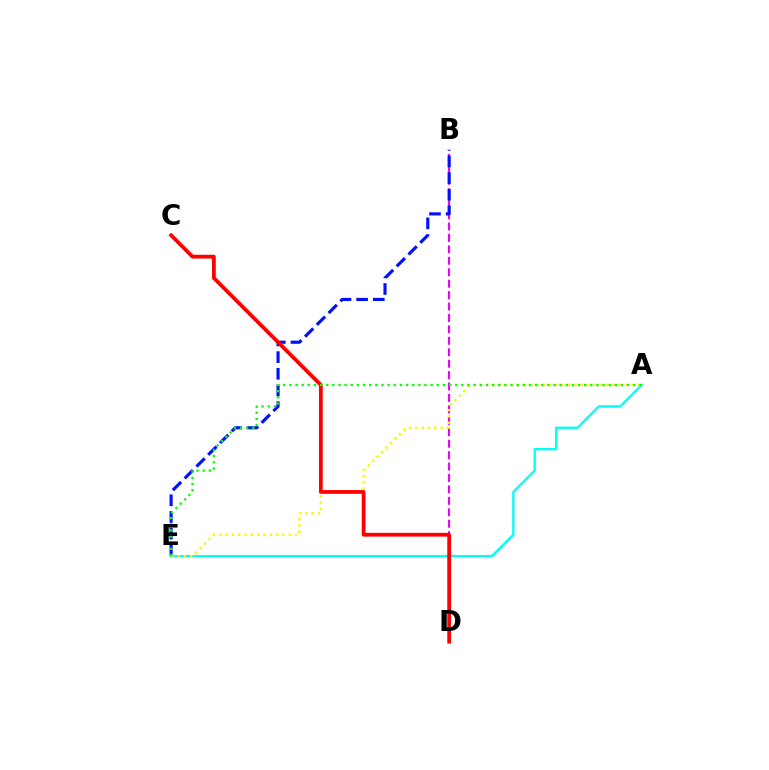{('B', 'D'): [{'color': '#ee00ff', 'line_style': 'dashed', 'thickness': 1.55}], ('B', 'E'): [{'color': '#0010ff', 'line_style': 'dashed', 'thickness': 2.26}], ('A', 'E'): [{'color': '#00fff6', 'line_style': 'solid', 'thickness': 1.67}, {'color': '#fcf500', 'line_style': 'dotted', 'thickness': 1.72}, {'color': '#08ff00', 'line_style': 'dotted', 'thickness': 1.67}], ('C', 'D'): [{'color': '#ff0000', 'line_style': 'solid', 'thickness': 2.71}]}